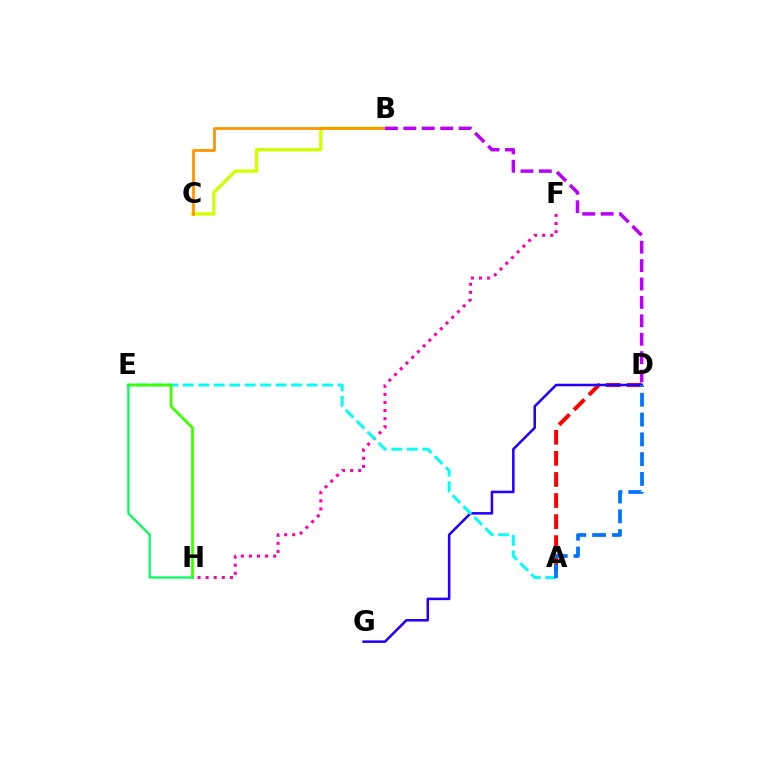{('F', 'H'): [{'color': '#ff00ac', 'line_style': 'dotted', 'thickness': 2.2}], ('A', 'D'): [{'color': '#ff0000', 'line_style': 'dashed', 'thickness': 2.86}, {'color': '#0074ff', 'line_style': 'dashed', 'thickness': 2.69}], ('B', 'C'): [{'color': '#d1ff00', 'line_style': 'solid', 'thickness': 2.38}, {'color': '#ff9400', 'line_style': 'solid', 'thickness': 1.98}], ('D', 'G'): [{'color': '#2500ff', 'line_style': 'solid', 'thickness': 1.83}], ('A', 'E'): [{'color': '#00fff6', 'line_style': 'dashed', 'thickness': 2.1}], ('E', 'H'): [{'color': '#3dff00', 'line_style': 'solid', 'thickness': 1.98}, {'color': '#00ff5c', 'line_style': 'solid', 'thickness': 1.59}], ('B', 'D'): [{'color': '#b900ff', 'line_style': 'dashed', 'thickness': 2.5}]}